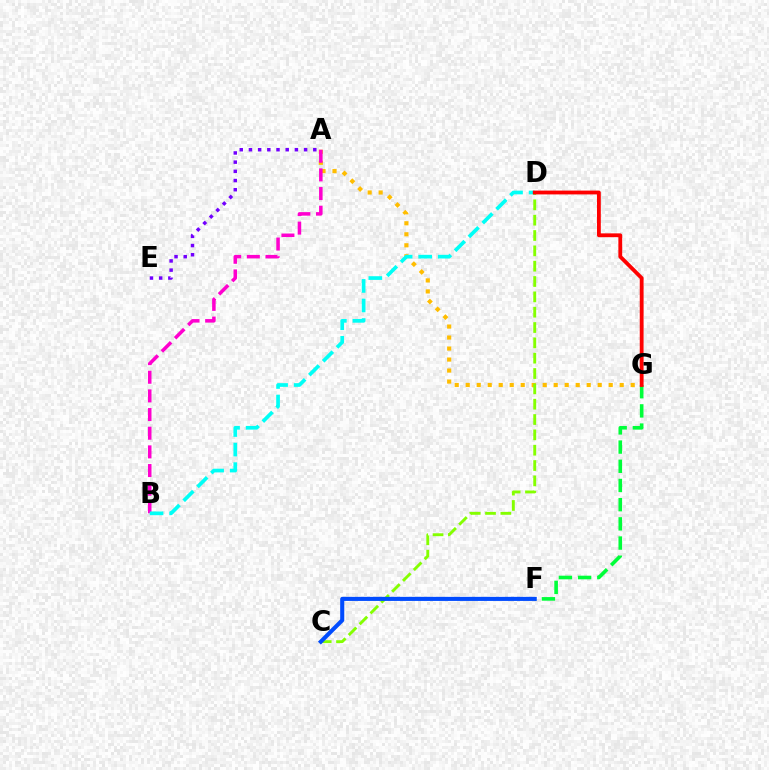{('F', 'G'): [{'color': '#00ff39', 'line_style': 'dashed', 'thickness': 2.61}], ('A', 'G'): [{'color': '#ffbd00', 'line_style': 'dotted', 'thickness': 2.99}], ('A', 'E'): [{'color': '#7200ff', 'line_style': 'dotted', 'thickness': 2.5}], ('C', 'D'): [{'color': '#84ff00', 'line_style': 'dashed', 'thickness': 2.08}], ('C', 'F'): [{'color': '#004bff', 'line_style': 'solid', 'thickness': 2.93}], ('A', 'B'): [{'color': '#ff00cf', 'line_style': 'dashed', 'thickness': 2.53}], ('B', 'D'): [{'color': '#00fff6', 'line_style': 'dashed', 'thickness': 2.66}], ('D', 'G'): [{'color': '#ff0000', 'line_style': 'solid', 'thickness': 2.75}]}